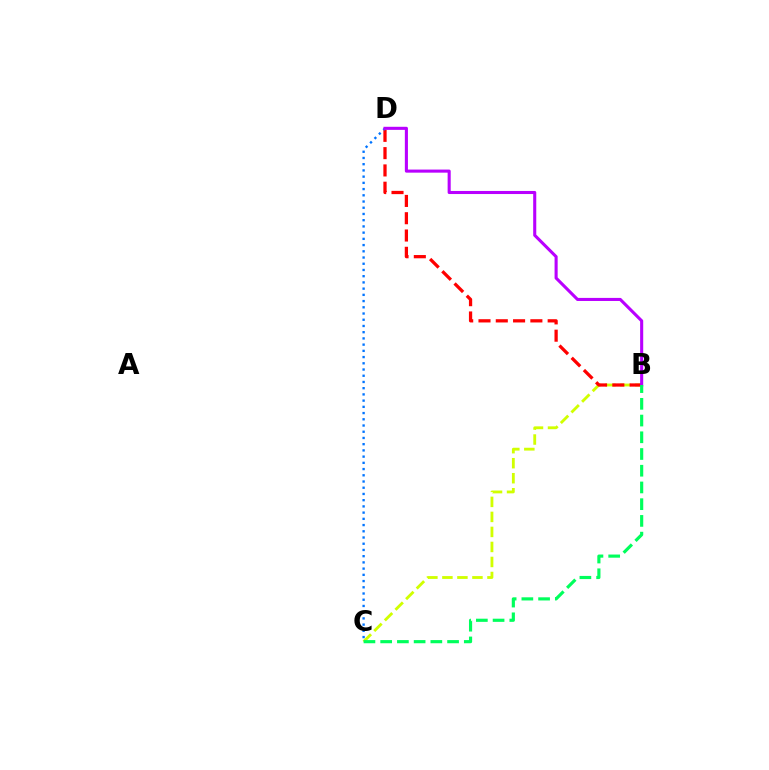{('B', 'C'): [{'color': '#d1ff00', 'line_style': 'dashed', 'thickness': 2.04}, {'color': '#00ff5c', 'line_style': 'dashed', 'thickness': 2.27}], ('B', 'D'): [{'color': '#ff0000', 'line_style': 'dashed', 'thickness': 2.35}, {'color': '#b900ff', 'line_style': 'solid', 'thickness': 2.22}], ('C', 'D'): [{'color': '#0074ff', 'line_style': 'dotted', 'thickness': 1.69}]}